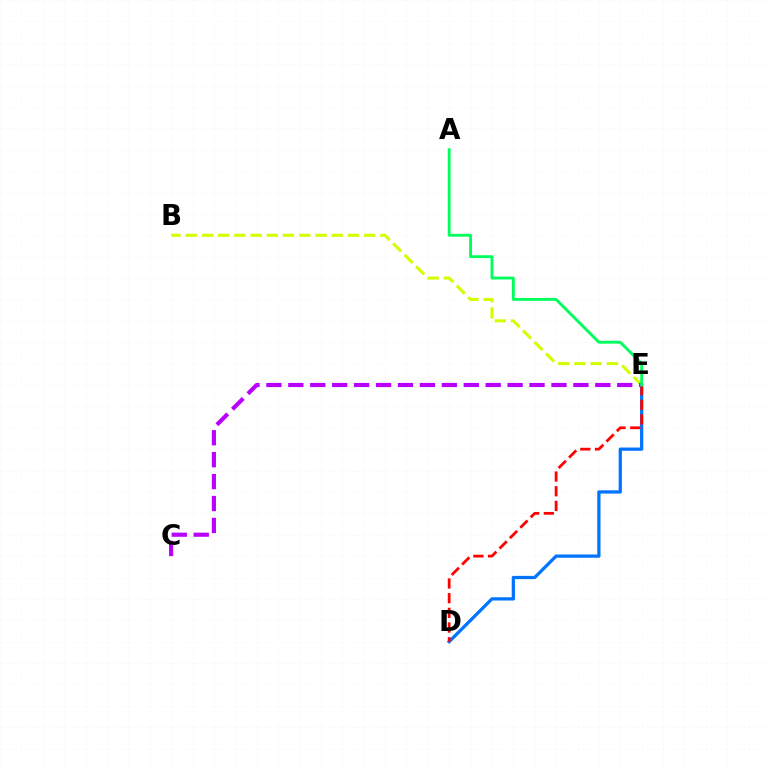{('D', 'E'): [{'color': '#0074ff', 'line_style': 'solid', 'thickness': 2.34}, {'color': '#ff0000', 'line_style': 'dashed', 'thickness': 2.0}], ('B', 'E'): [{'color': '#d1ff00', 'line_style': 'dashed', 'thickness': 2.2}], ('C', 'E'): [{'color': '#b900ff', 'line_style': 'dashed', 'thickness': 2.98}], ('A', 'E'): [{'color': '#00ff5c', 'line_style': 'solid', 'thickness': 2.06}]}